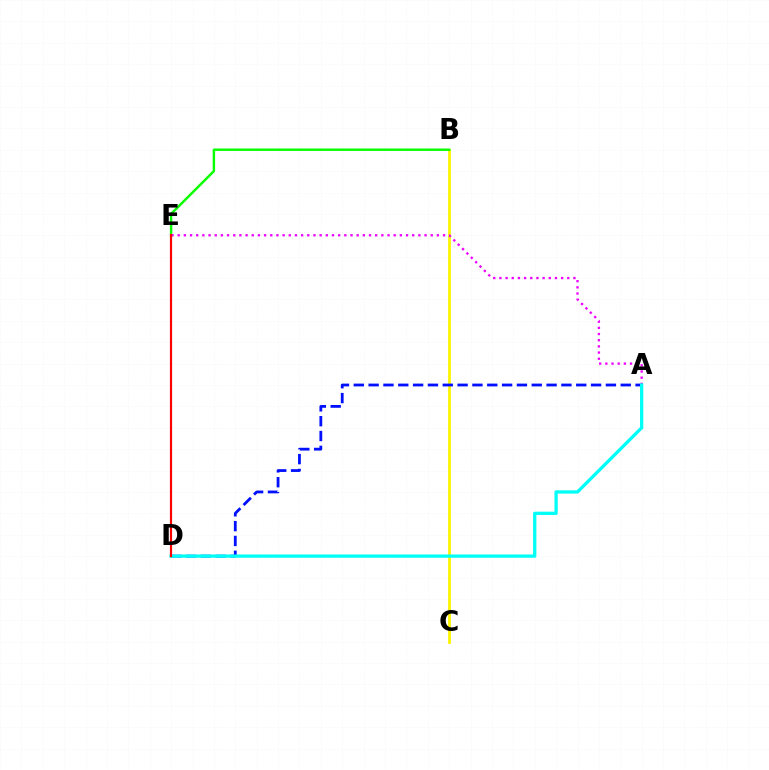{('B', 'C'): [{'color': '#fcf500', 'line_style': 'solid', 'thickness': 2.02}], ('A', 'D'): [{'color': '#0010ff', 'line_style': 'dashed', 'thickness': 2.01}, {'color': '#00fff6', 'line_style': 'solid', 'thickness': 2.37}], ('B', 'E'): [{'color': '#08ff00', 'line_style': 'solid', 'thickness': 1.75}], ('A', 'E'): [{'color': '#ee00ff', 'line_style': 'dotted', 'thickness': 1.68}], ('D', 'E'): [{'color': '#ff0000', 'line_style': 'solid', 'thickness': 1.57}]}